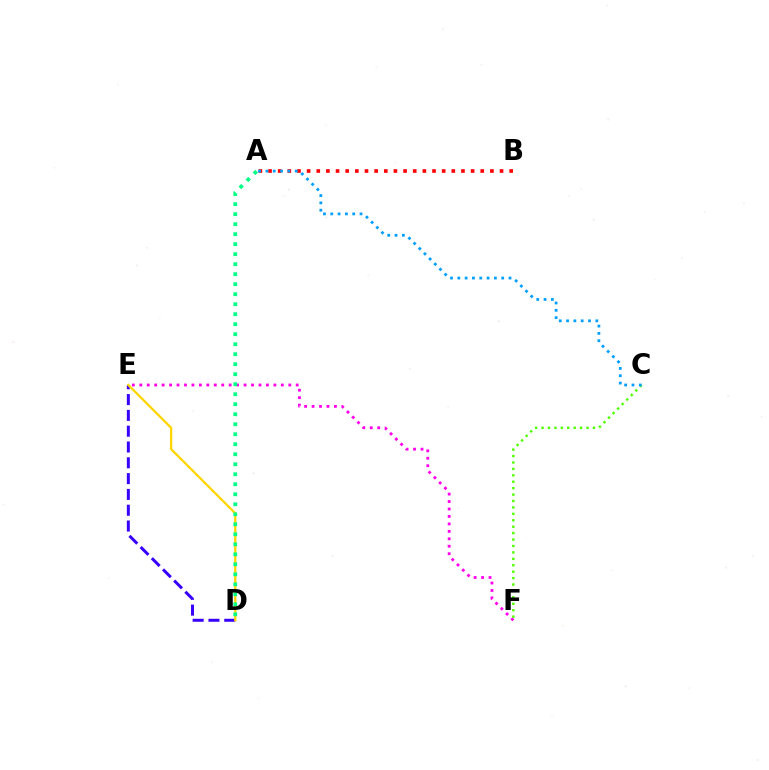{('E', 'F'): [{'color': '#ff00ed', 'line_style': 'dotted', 'thickness': 2.02}], ('A', 'B'): [{'color': '#ff0000', 'line_style': 'dotted', 'thickness': 2.62}], ('D', 'E'): [{'color': '#3700ff', 'line_style': 'dashed', 'thickness': 2.15}, {'color': '#ffd500', 'line_style': 'solid', 'thickness': 1.63}], ('C', 'F'): [{'color': '#4fff00', 'line_style': 'dotted', 'thickness': 1.75}], ('A', 'C'): [{'color': '#009eff', 'line_style': 'dotted', 'thickness': 1.99}], ('A', 'D'): [{'color': '#00ff86', 'line_style': 'dotted', 'thickness': 2.72}]}